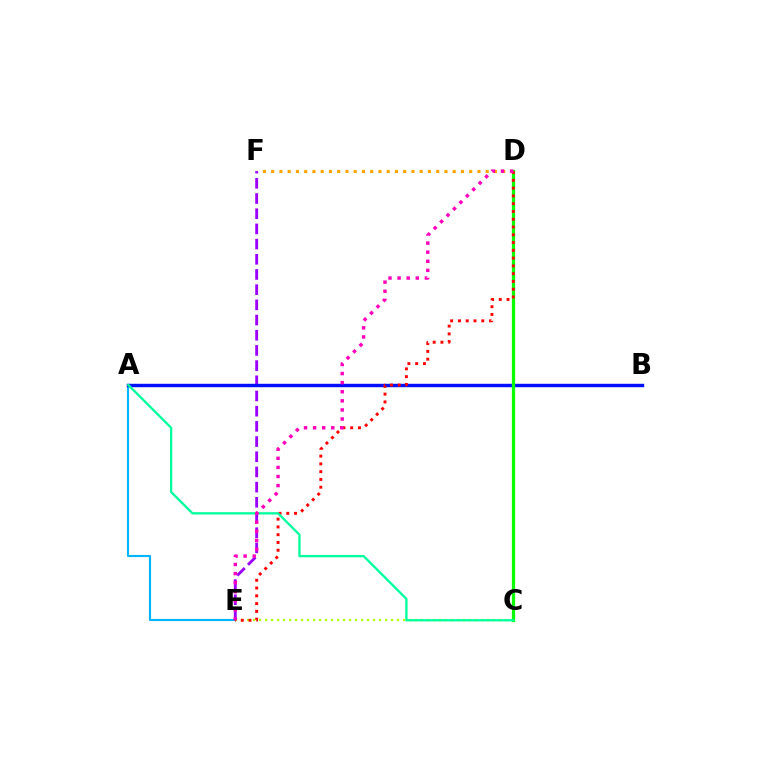{('A', 'E'): [{'color': '#00b5ff', 'line_style': 'solid', 'thickness': 1.53}], ('C', 'E'): [{'color': '#b3ff00', 'line_style': 'dotted', 'thickness': 1.63}], ('D', 'F'): [{'color': '#ffa500', 'line_style': 'dotted', 'thickness': 2.24}], ('E', 'F'): [{'color': '#9b00ff', 'line_style': 'dashed', 'thickness': 2.06}], ('A', 'B'): [{'color': '#0010ff', 'line_style': 'solid', 'thickness': 2.46}], ('C', 'D'): [{'color': '#08ff00', 'line_style': 'solid', 'thickness': 2.34}], ('D', 'E'): [{'color': '#ff0000', 'line_style': 'dotted', 'thickness': 2.11}, {'color': '#ff00bd', 'line_style': 'dotted', 'thickness': 2.47}], ('A', 'C'): [{'color': '#00ff9d', 'line_style': 'solid', 'thickness': 1.67}]}